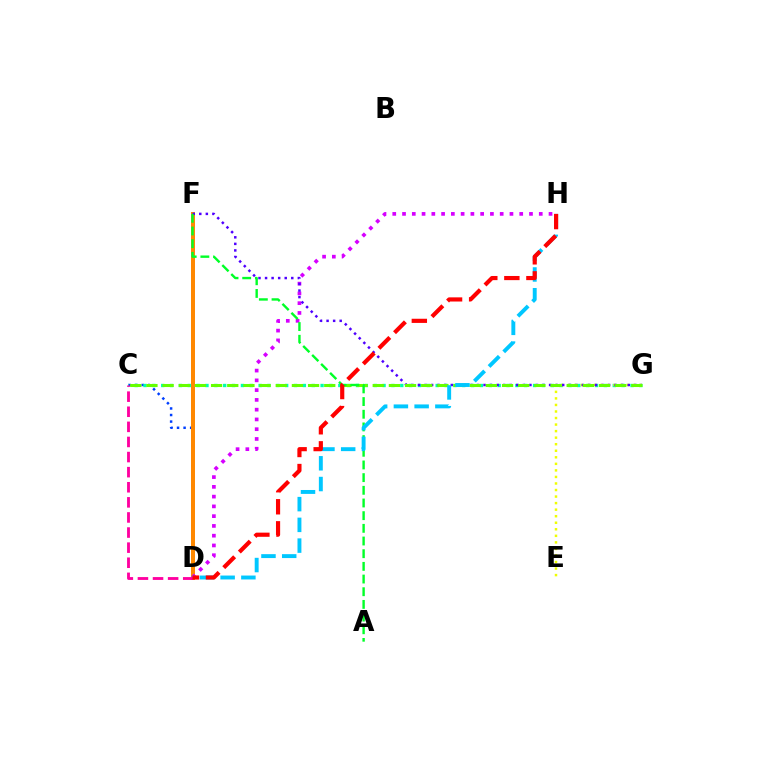{('C', 'D'): [{'color': '#003fff', 'line_style': 'dotted', 'thickness': 1.78}, {'color': '#ff00a0', 'line_style': 'dashed', 'thickness': 2.05}], ('C', 'G'): [{'color': '#00ffaf', 'line_style': 'dotted', 'thickness': 2.41}, {'color': '#66ff00', 'line_style': 'dashed', 'thickness': 2.2}], ('D', 'F'): [{'color': '#ff8800', 'line_style': 'solid', 'thickness': 2.87}], ('D', 'H'): [{'color': '#d600ff', 'line_style': 'dotted', 'thickness': 2.65}, {'color': '#00c7ff', 'line_style': 'dashed', 'thickness': 2.82}, {'color': '#ff0000', 'line_style': 'dashed', 'thickness': 3.0}], ('E', 'G'): [{'color': '#eeff00', 'line_style': 'dotted', 'thickness': 1.78}], ('F', 'G'): [{'color': '#4f00ff', 'line_style': 'dotted', 'thickness': 1.78}], ('A', 'F'): [{'color': '#00ff27', 'line_style': 'dashed', 'thickness': 1.72}]}